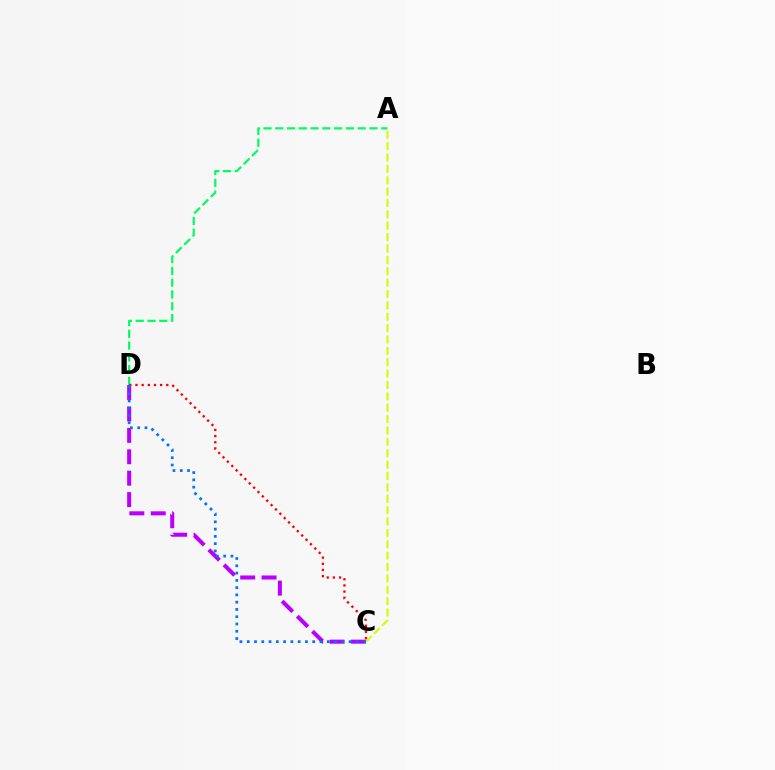{('C', 'D'): [{'color': '#b900ff', 'line_style': 'dashed', 'thickness': 2.91}, {'color': '#ff0000', 'line_style': 'dotted', 'thickness': 1.67}, {'color': '#0074ff', 'line_style': 'dotted', 'thickness': 1.98}], ('A', 'D'): [{'color': '#00ff5c', 'line_style': 'dashed', 'thickness': 1.6}], ('A', 'C'): [{'color': '#d1ff00', 'line_style': 'dashed', 'thickness': 1.55}]}